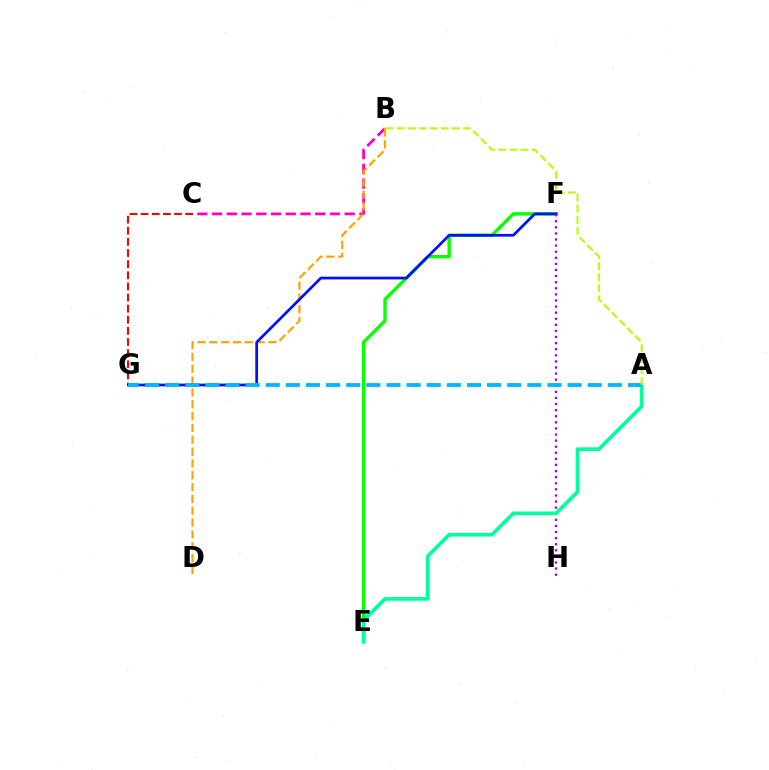{('C', 'G'): [{'color': '#ff0000', 'line_style': 'dashed', 'thickness': 1.51}], ('E', 'F'): [{'color': '#08ff00', 'line_style': 'solid', 'thickness': 2.44}], ('B', 'C'): [{'color': '#ff00bd', 'line_style': 'dashed', 'thickness': 2.0}], ('B', 'D'): [{'color': '#ffa500', 'line_style': 'dashed', 'thickness': 1.61}], ('F', 'G'): [{'color': '#0010ff', 'line_style': 'solid', 'thickness': 1.96}], ('F', 'H'): [{'color': '#9b00ff', 'line_style': 'dotted', 'thickness': 1.66}], ('A', 'E'): [{'color': '#00ff9d', 'line_style': 'solid', 'thickness': 2.64}], ('A', 'G'): [{'color': '#00b5ff', 'line_style': 'dashed', 'thickness': 2.73}], ('A', 'B'): [{'color': '#b3ff00', 'line_style': 'dashed', 'thickness': 1.5}]}